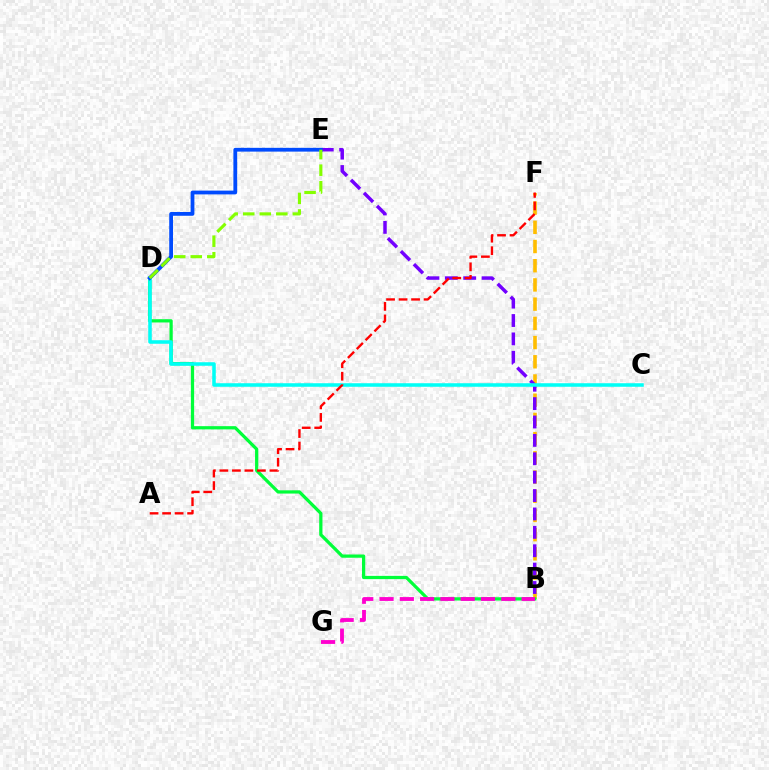{('B', 'F'): [{'color': '#ffbd00', 'line_style': 'dashed', 'thickness': 2.61}], ('B', 'D'): [{'color': '#00ff39', 'line_style': 'solid', 'thickness': 2.34}], ('B', 'E'): [{'color': '#7200ff', 'line_style': 'dashed', 'thickness': 2.5}], ('C', 'D'): [{'color': '#00fff6', 'line_style': 'solid', 'thickness': 2.55}], ('B', 'G'): [{'color': '#ff00cf', 'line_style': 'dashed', 'thickness': 2.76}], ('D', 'E'): [{'color': '#004bff', 'line_style': 'solid', 'thickness': 2.72}, {'color': '#84ff00', 'line_style': 'dashed', 'thickness': 2.25}], ('A', 'F'): [{'color': '#ff0000', 'line_style': 'dashed', 'thickness': 1.7}]}